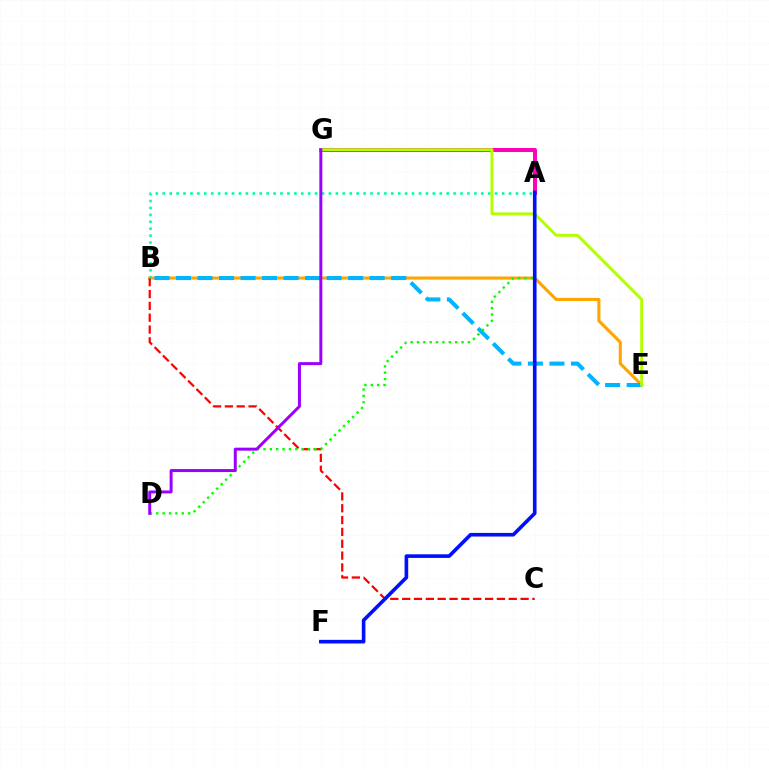{('B', 'E'): [{'color': '#ffa500', 'line_style': 'solid', 'thickness': 2.23}, {'color': '#00b5ff', 'line_style': 'dashed', 'thickness': 2.92}], ('B', 'C'): [{'color': '#ff0000', 'line_style': 'dashed', 'thickness': 1.61}], ('A', 'B'): [{'color': '#00ff9d', 'line_style': 'dotted', 'thickness': 1.88}], ('A', 'D'): [{'color': '#08ff00', 'line_style': 'dotted', 'thickness': 1.73}], ('A', 'G'): [{'color': '#ff00bd', 'line_style': 'solid', 'thickness': 2.86}], ('E', 'G'): [{'color': '#b3ff00', 'line_style': 'solid', 'thickness': 2.12}], ('D', 'G'): [{'color': '#9b00ff', 'line_style': 'solid', 'thickness': 2.14}], ('A', 'F'): [{'color': '#0010ff', 'line_style': 'solid', 'thickness': 2.61}]}